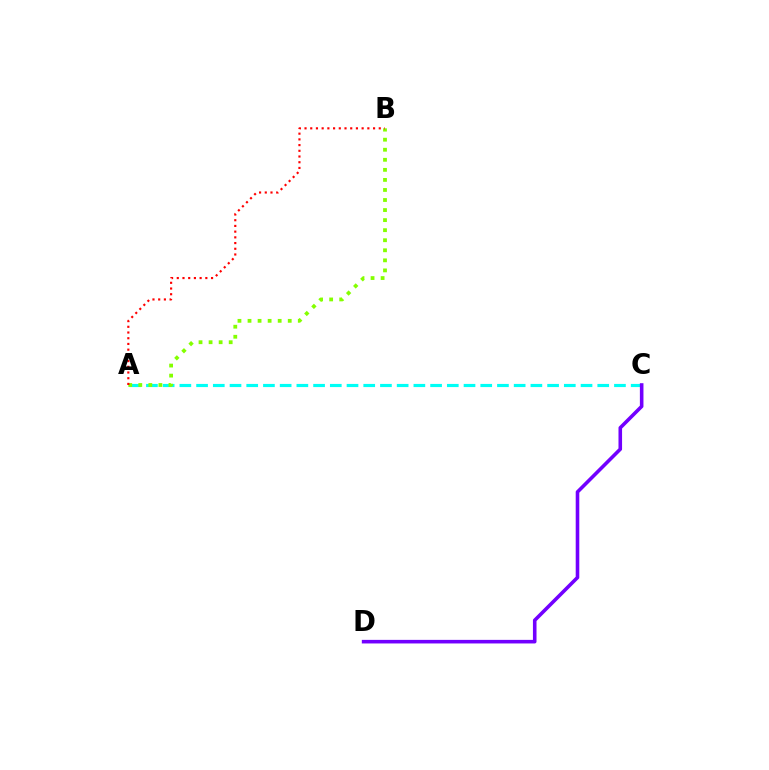{('A', 'C'): [{'color': '#00fff6', 'line_style': 'dashed', 'thickness': 2.27}], ('A', 'B'): [{'color': '#84ff00', 'line_style': 'dotted', 'thickness': 2.73}, {'color': '#ff0000', 'line_style': 'dotted', 'thickness': 1.55}], ('C', 'D'): [{'color': '#7200ff', 'line_style': 'solid', 'thickness': 2.58}]}